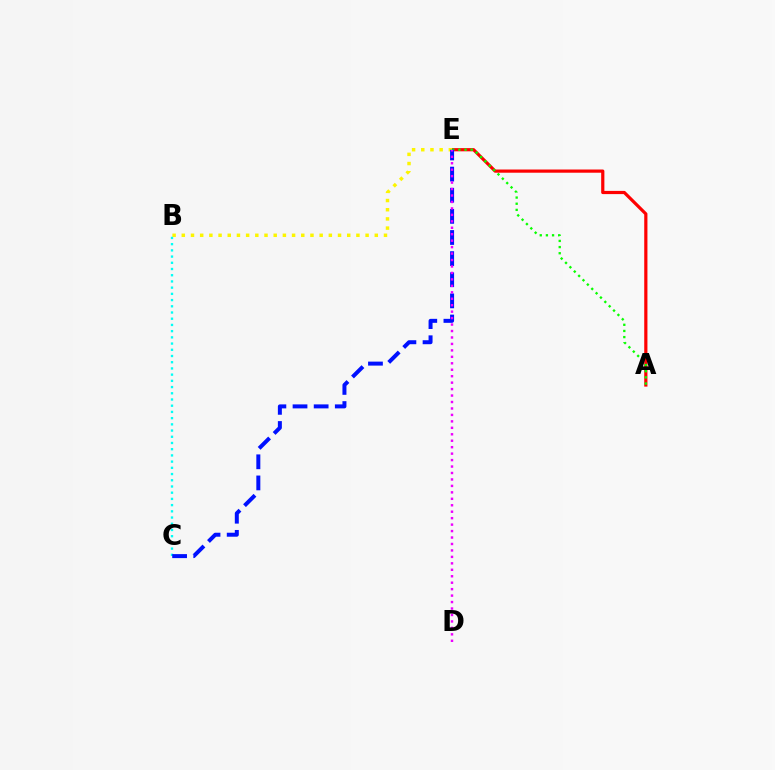{('A', 'E'): [{'color': '#ff0000', 'line_style': 'solid', 'thickness': 2.3}, {'color': '#08ff00', 'line_style': 'dotted', 'thickness': 1.67}], ('B', 'E'): [{'color': '#fcf500', 'line_style': 'dotted', 'thickness': 2.5}], ('B', 'C'): [{'color': '#00fff6', 'line_style': 'dotted', 'thickness': 1.69}], ('C', 'E'): [{'color': '#0010ff', 'line_style': 'dashed', 'thickness': 2.87}], ('D', 'E'): [{'color': '#ee00ff', 'line_style': 'dotted', 'thickness': 1.75}]}